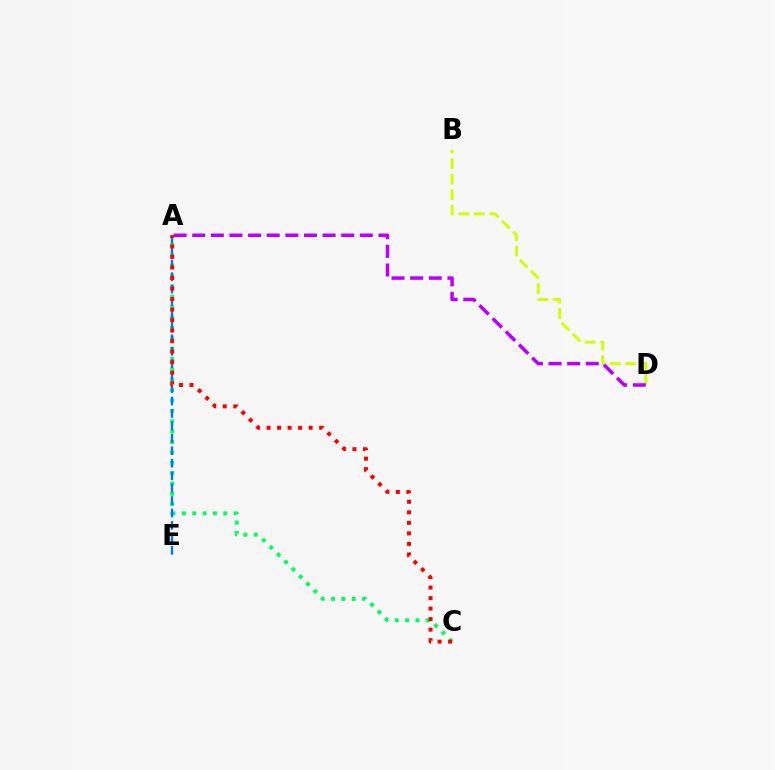{('A', 'C'): [{'color': '#00ff5c', 'line_style': 'dotted', 'thickness': 2.82}, {'color': '#ff0000', 'line_style': 'dotted', 'thickness': 2.86}], ('B', 'D'): [{'color': '#d1ff00', 'line_style': 'dashed', 'thickness': 2.11}], ('A', 'D'): [{'color': '#b900ff', 'line_style': 'dashed', 'thickness': 2.53}], ('A', 'E'): [{'color': '#0074ff', 'line_style': 'dashed', 'thickness': 1.69}]}